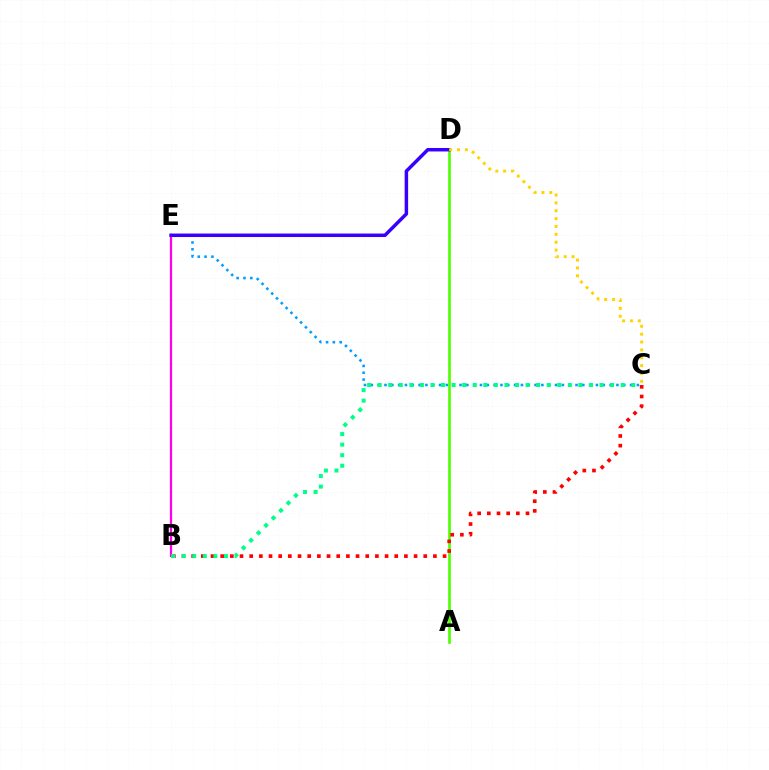{('C', 'E'): [{'color': '#009eff', 'line_style': 'dotted', 'thickness': 1.85}], ('A', 'D'): [{'color': '#4fff00', 'line_style': 'solid', 'thickness': 1.9}], ('B', 'C'): [{'color': '#ff0000', 'line_style': 'dotted', 'thickness': 2.63}, {'color': '#00ff86', 'line_style': 'dotted', 'thickness': 2.87}], ('B', 'E'): [{'color': '#ff00ed', 'line_style': 'solid', 'thickness': 1.62}], ('D', 'E'): [{'color': '#3700ff', 'line_style': 'solid', 'thickness': 2.5}], ('C', 'D'): [{'color': '#ffd500', 'line_style': 'dotted', 'thickness': 2.13}]}